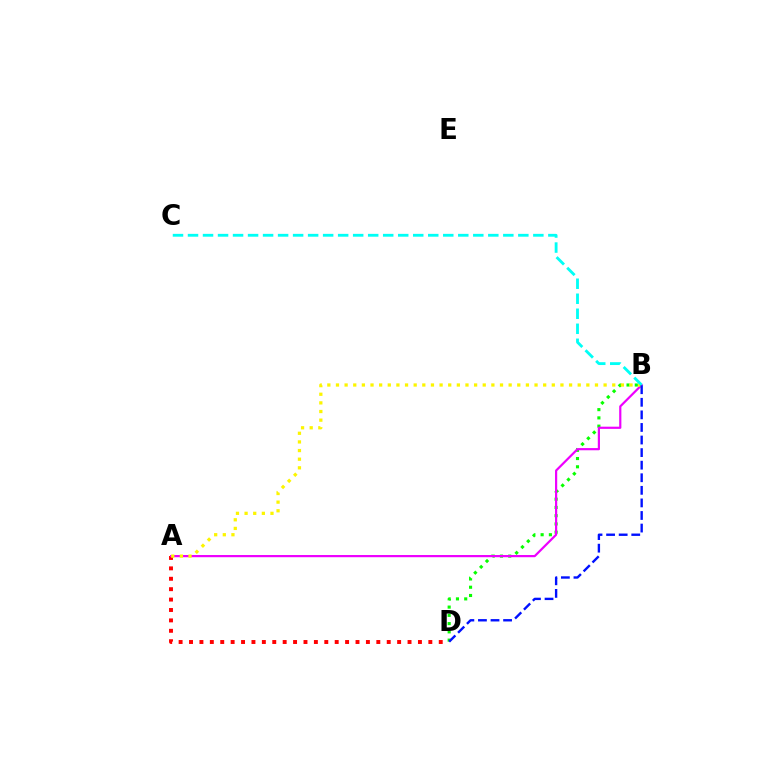{('B', 'D'): [{'color': '#08ff00', 'line_style': 'dotted', 'thickness': 2.24}, {'color': '#0010ff', 'line_style': 'dashed', 'thickness': 1.71}], ('A', 'D'): [{'color': '#ff0000', 'line_style': 'dotted', 'thickness': 2.83}], ('A', 'B'): [{'color': '#ee00ff', 'line_style': 'solid', 'thickness': 1.58}, {'color': '#fcf500', 'line_style': 'dotted', 'thickness': 2.35}], ('B', 'C'): [{'color': '#00fff6', 'line_style': 'dashed', 'thickness': 2.04}]}